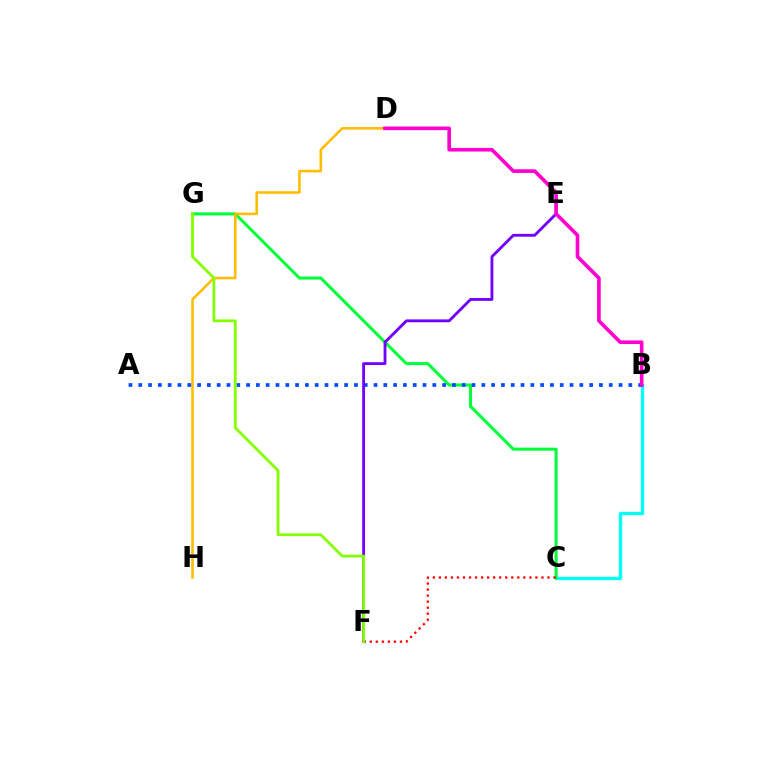{('B', 'C'): [{'color': '#00fff6', 'line_style': 'solid', 'thickness': 2.39}], ('C', 'G'): [{'color': '#00ff39', 'line_style': 'solid', 'thickness': 2.19}], ('D', 'H'): [{'color': '#ffbd00', 'line_style': 'solid', 'thickness': 1.86}], ('C', 'F'): [{'color': '#ff0000', 'line_style': 'dotted', 'thickness': 1.64}], ('A', 'B'): [{'color': '#004bff', 'line_style': 'dotted', 'thickness': 2.66}], ('E', 'F'): [{'color': '#7200ff', 'line_style': 'solid', 'thickness': 2.05}], ('F', 'G'): [{'color': '#84ff00', 'line_style': 'solid', 'thickness': 2.01}], ('B', 'D'): [{'color': '#ff00cf', 'line_style': 'solid', 'thickness': 2.62}]}